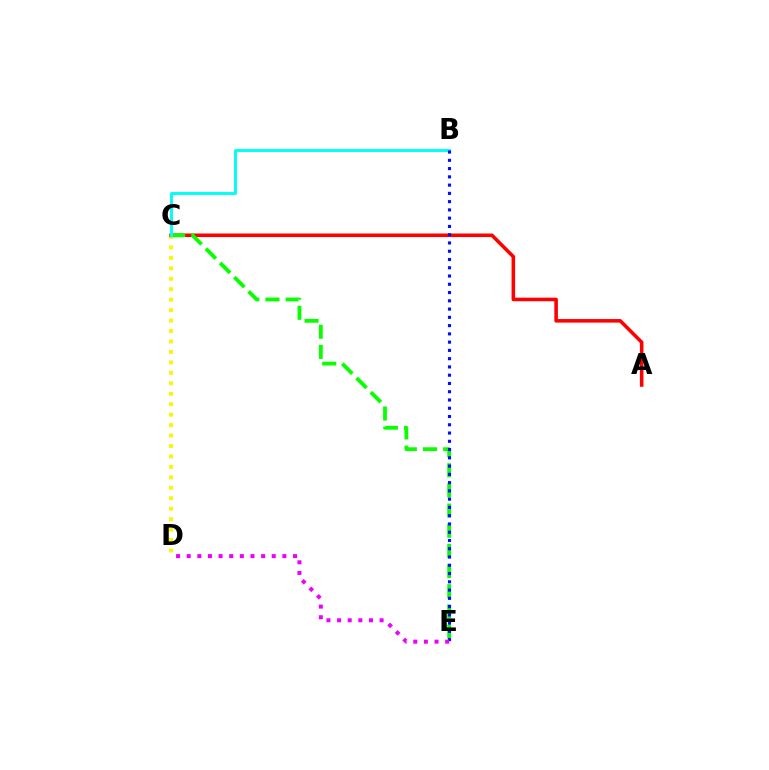{('C', 'D'): [{'color': '#fcf500', 'line_style': 'dotted', 'thickness': 2.84}], ('A', 'C'): [{'color': '#ff0000', 'line_style': 'solid', 'thickness': 2.56}], ('C', 'E'): [{'color': '#08ff00', 'line_style': 'dashed', 'thickness': 2.74}], ('B', 'C'): [{'color': '#00fff6', 'line_style': 'solid', 'thickness': 2.11}], ('B', 'E'): [{'color': '#0010ff', 'line_style': 'dotted', 'thickness': 2.25}], ('D', 'E'): [{'color': '#ee00ff', 'line_style': 'dotted', 'thickness': 2.89}]}